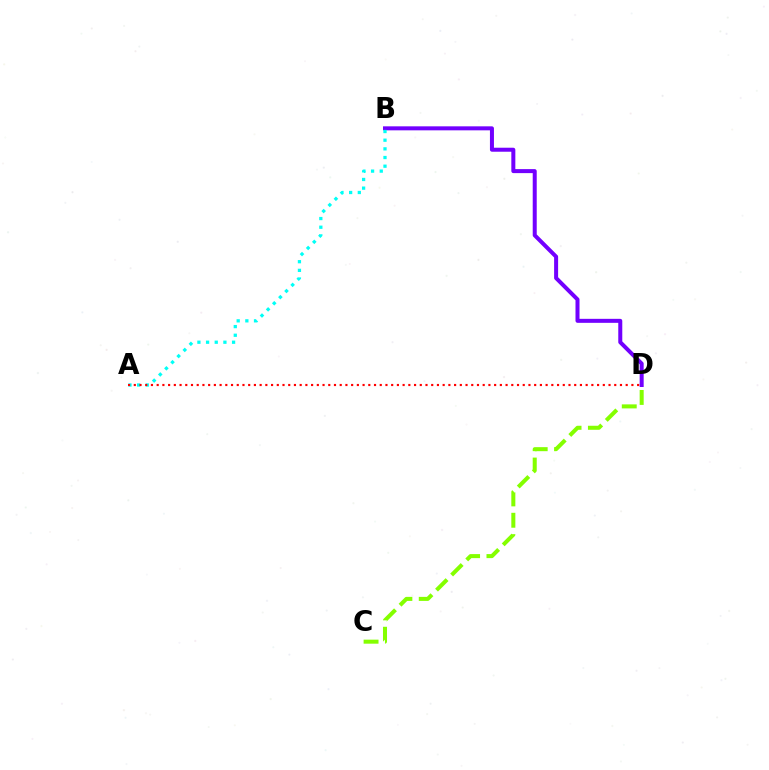{('B', 'D'): [{'color': '#7200ff', 'line_style': 'solid', 'thickness': 2.88}], ('C', 'D'): [{'color': '#84ff00', 'line_style': 'dashed', 'thickness': 2.9}], ('A', 'B'): [{'color': '#00fff6', 'line_style': 'dotted', 'thickness': 2.35}], ('A', 'D'): [{'color': '#ff0000', 'line_style': 'dotted', 'thickness': 1.55}]}